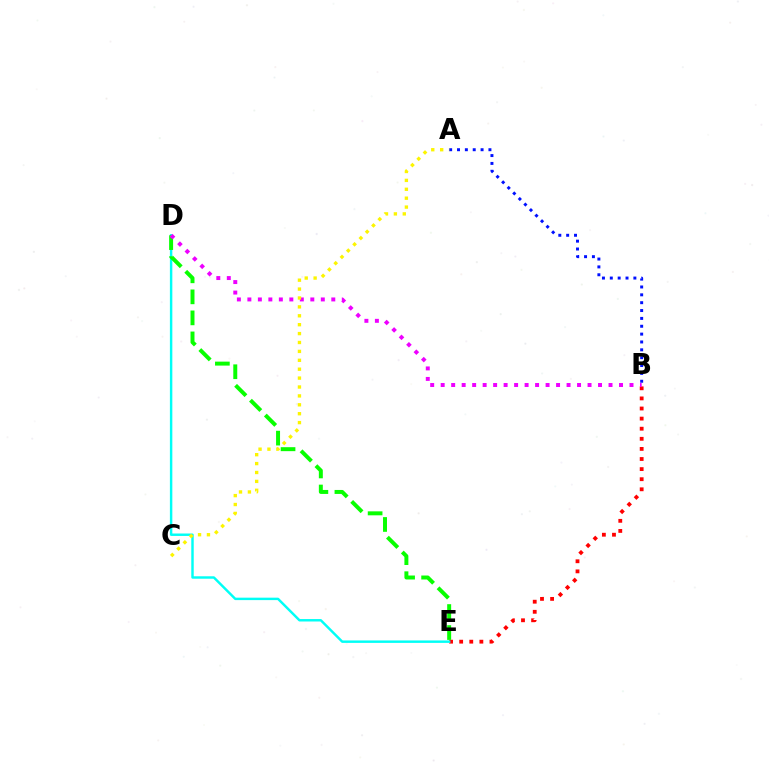{('B', 'E'): [{'color': '#ff0000', 'line_style': 'dotted', 'thickness': 2.74}], ('D', 'E'): [{'color': '#00fff6', 'line_style': 'solid', 'thickness': 1.76}, {'color': '#08ff00', 'line_style': 'dashed', 'thickness': 2.86}], ('B', 'D'): [{'color': '#ee00ff', 'line_style': 'dotted', 'thickness': 2.85}], ('A', 'B'): [{'color': '#0010ff', 'line_style': 'dotted', 'thickness': 2.13}], ('A', 'C'): [{'color': '#fcf500', 'line_style': 'dotted', 'thickness': 2.42}]}